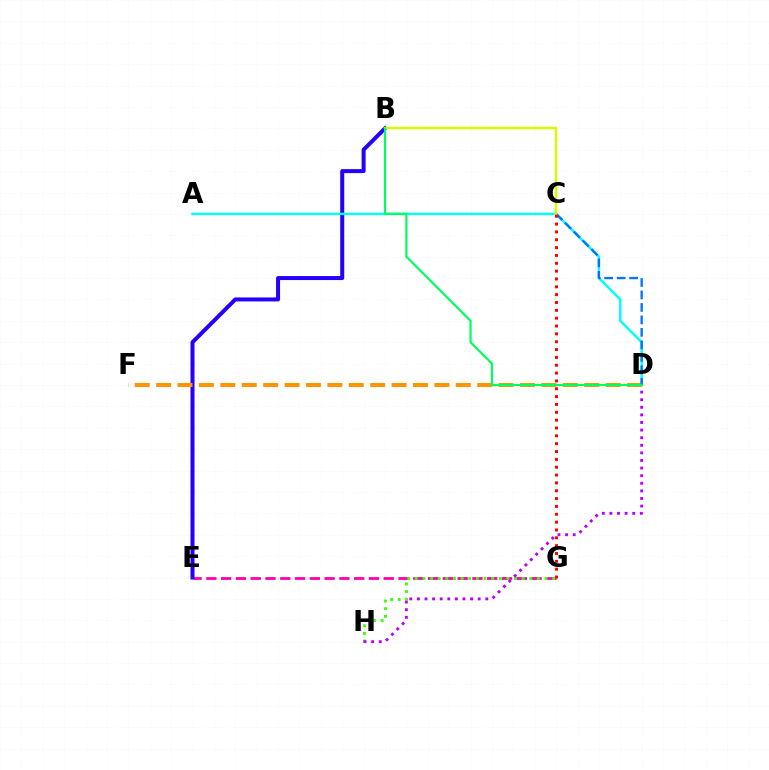{('E', 'G'): [{'color': '#ff00ac', 'line_style': 'dashed', 'thickness': 2.01}], ('B', 'E'): [{'color': '#2500ff', 'line_style': 'solid', 'thickness': 2.89}], ('G', 'H'): [{'color': '#3dff00', 'line_style': 'dotted', 'thickness': 2.07}], ('D', 'F'): [{'color': '#ff9400', 'line_style': 'dashed', 'thickness': 2.91}], ('D', 'H'): [{'color': '#b900ff', 'line_style': 'dotted', 'thickness': 2.06}], ('A', 'D'): [{'color': '#00fff6', 'line_style': 'solid', 'thickness': 1.77}], ('C', 'D'): [{'color': '#0074ff', 'line_style': 'dashed', 'thickness': 1.69}], ('B', 'C'): [{'color': '#d1ff00', 'line_style': 'solid', 'thickness': 1.76}], ('B', 'D'): [{'color': '#00ff5c', 'line_style': 'solid', 'thickness': 1.57}], ('C', 'G'): [{'color': '#ff0000', 'line_style': 'dotted', 'thickness': 2.13}]}